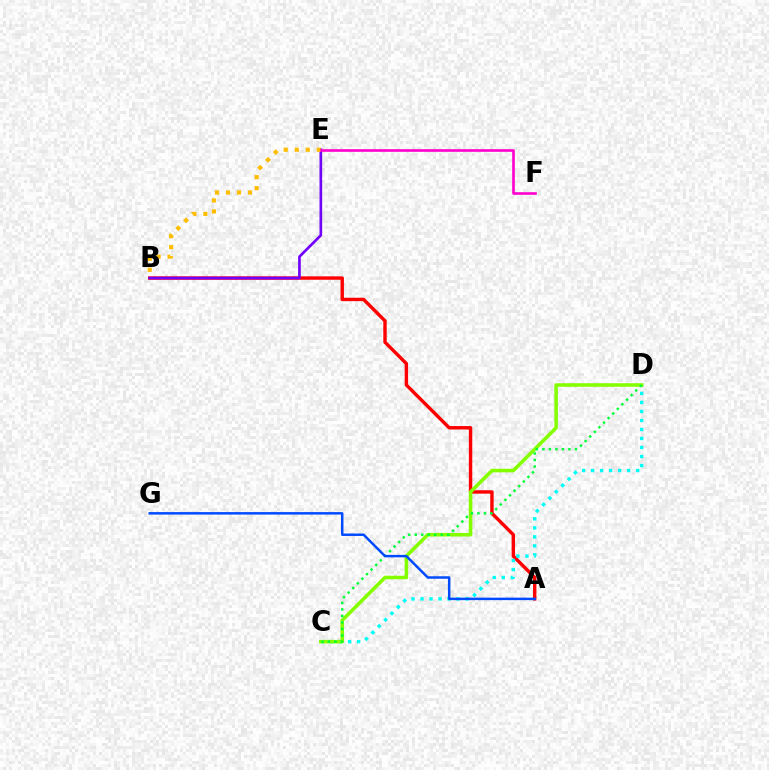{('A', 'B'): [{'color': '#ff0000', 'line_style': 'solid', 'thickness': 2.46}], ('C', 'D'): [{'color': '#00fff6', 'line_style': 'dotted', 'thickness': 2.45}, {'color': '#84ff00', 'line_style': 'solid', 'thickness': 2.56}, {'color': '#00ff39', 'line_style': 'dotted', 'thickness': 1.77}], ('B', 'E'): [{'color': '#7200ff', 'line_style': 'solid', 'thickness': 1.92}, {'color': '#ffbd00', 'line_style': 'dotted', 'thickness': 2.99}], ('E', 'F'): [{'color': '#ff00cf', 'line_style': 'solid', 'thickness': 1.89}], ('A', 'G'): [{'color': '#004bff', 'line_style': 'solid', 'thickness': 1.79}]}